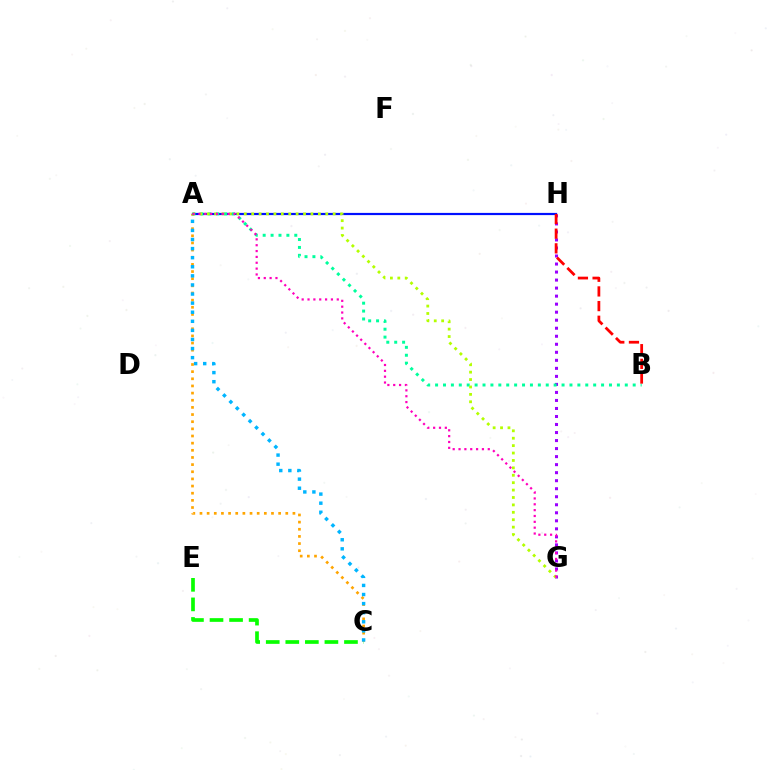{('C', 'E'): [{'color': '#08ff00', 'line_style': 'dashed', 'thickness': 2.66}], ('A', 'C'): [{'color': '#ffa500', 'line_style': 'dotted', 'thickness': 1.94}, {'color': '#00b5ff', 'line_style': 'dotted', 'thickness': 2.47}], ('A', 'H'): [{'color': '#0010ff', 'line_style': 'solid', 'thickness': 1.59}], ('G', 'H'): [{'color': '#9b00ff', 'line_style': 'dotted', 'thickness': 2.18}], ('A', 'B'): [{'color': '#00ff9d', 'line_style': 'dotted', 'thickness': 2.15}], ('A', 'G'): [{'color': '#b3ff00', 'line_style': 'dotted', 'thickness': 2.01}, {'color': '#ff00bd', 'line_style': 'dotted', 'thickness': 1.59}], ('B', 'H'): [{'color': '#ff0000', 'line_style': 'dashed', 'thickness': 1.99}]}